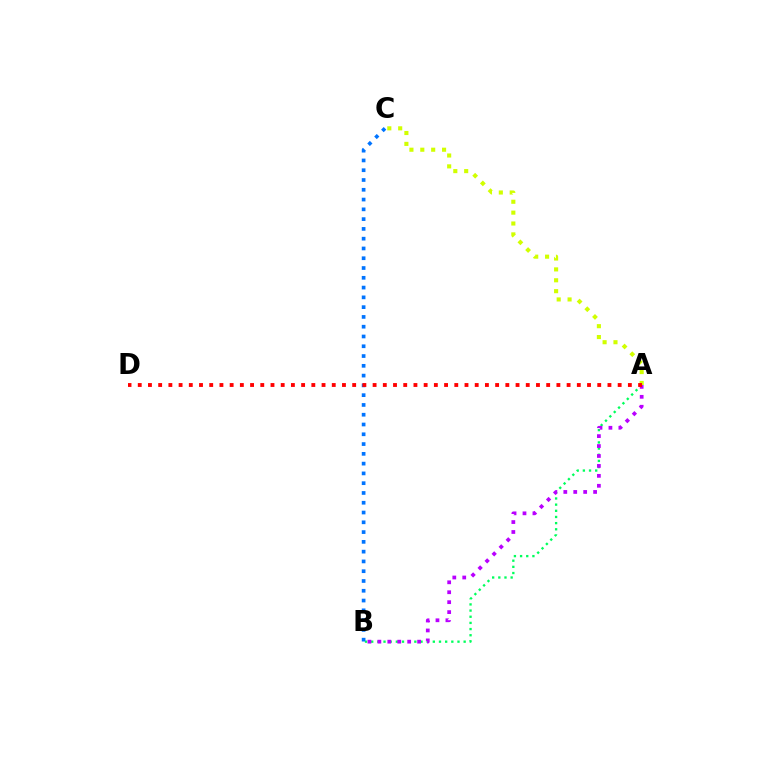{('A', 'B'): [{'color': '#00ff5c', 'line_style': 'dotted', 'thickness': 1.67}, {'color': '#b900ff', 'line_style': 'dotted', 'thickness': 2.7}], ('B', 'C'): [{'color': '#0074ff', 'line_style': 'dotted', 'thickness': 2.66}], ('A', 'C'): [{'color': '#d1ff00', 'line_style': 'dotted', 'thickness': 2.96}], ('A', 'D'): [{'color': '#ff0000', 'line_style': 'dotted', 'thickness': 2.77}]}